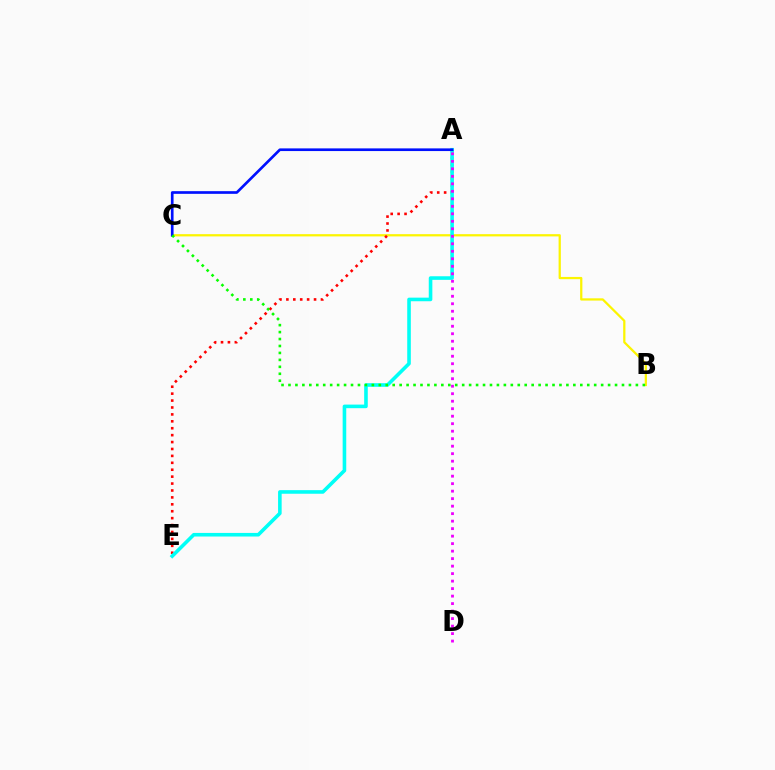{('B', 'C'): [{'color': '#fcf500', 'line_style': 'solid', 'thickness': 1.62}, {'color': '#08ff00', 'line_style': 'dotted', 'thickness': 1.89}], ('A', 'E'): [{'color': '#ff0000', 'line_style': 'dotted', 'thickness': 1.88}, {'color': '#00fff6', 'line_style': 'solid', 'thickness': 2.59}], ('A', 'D'): [{'color': '#ee00ff', 'line_style': 'dotted', 'thickness': 2.04}], ('A', 'C'): [{'color': '#0010ff', 'line_style': 'solid', 'thickness': 1.92}]}